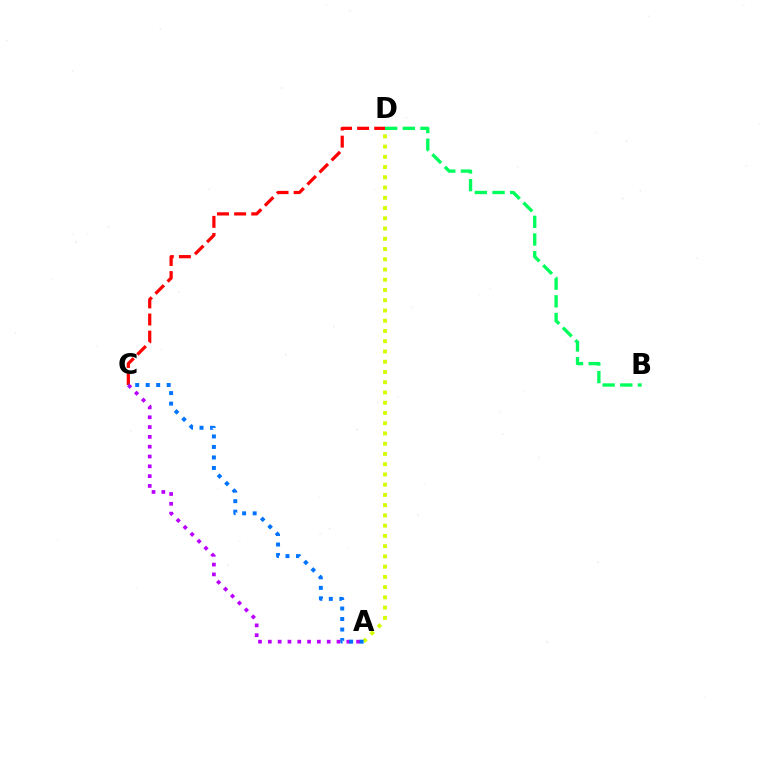{('C', 'D'): [{'color': '#ff0000', 'line_style': 'dashed', 'thickness': 2.32}], ('A', 'C'): [{'color': '#b900ff', 'line_style': 'dotted', 'thickness': 2.67}, {'color': '#0074ff', 'line_style': 'dotted', 'thickness': 2.86}], ('B', 'D'): [{'color': '#00ff5c', 'line_style': 'dashed', 'thickness': 2.4}], ('A', 'D'): [{'color': '#d1ff00', 'line_style': 'dotted', 'thickness': 2.78}]}